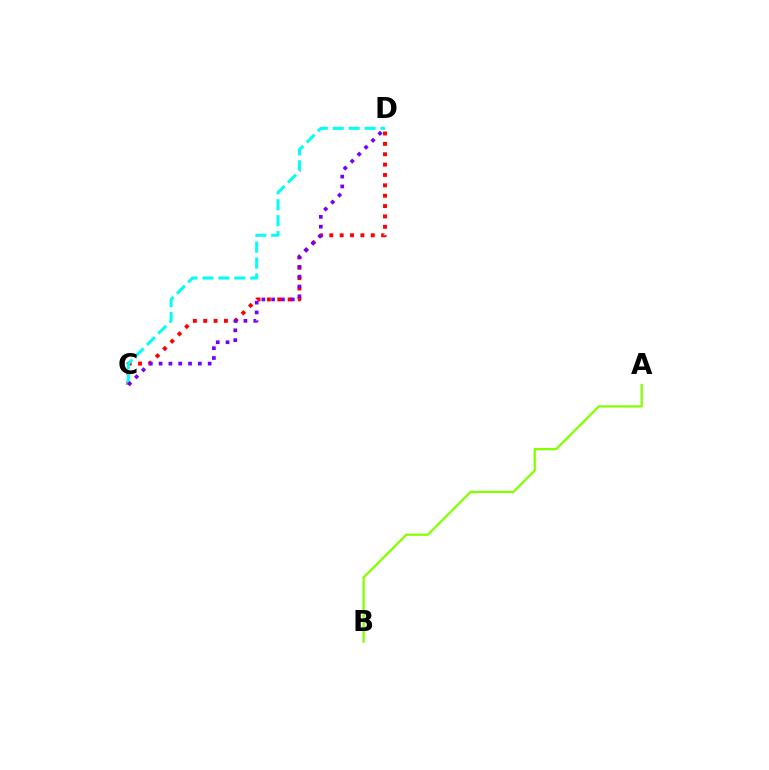{('C', 'D'): [{'color': '#ff0000', 'line_style': 'dotted', 'thickness': 2.82}, {'color': '#00fff6', 'line_style': 'dashed', 'thickness': 2.16}, {'color': '#7200ff', 'line_style': 'dotted', 'thickness': 2.67}], ('A', 'B'): [{'color': '#84ff00', 'line_style': 'solid', 'thickness': 1.63}]}